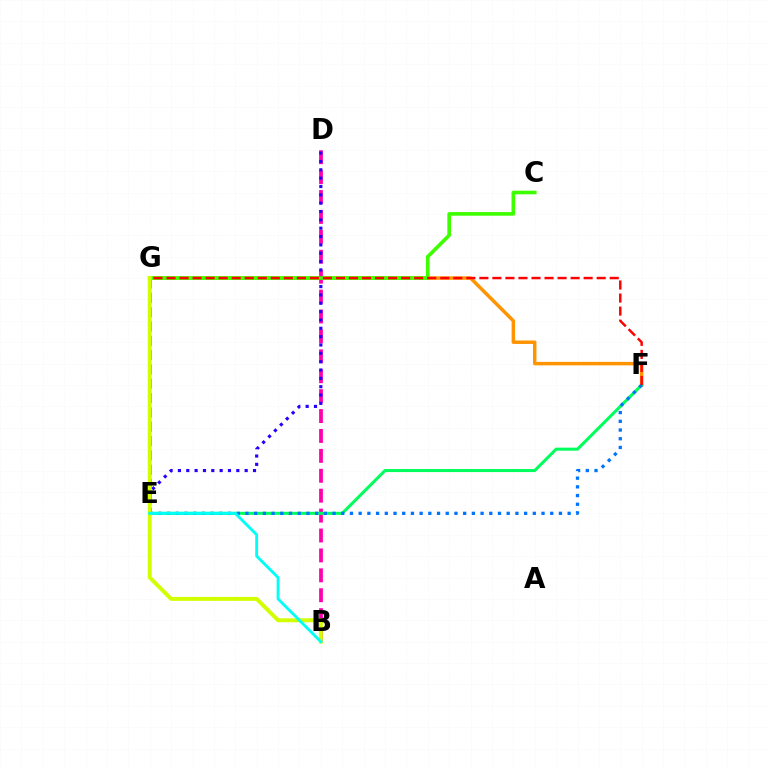{('F', 'G'): [{'color': '#ff9400', 'line_style': 'solid', 'thickness': 2.5}, {'color': '#ff0000', 'line_style': 'dashed', 'thickness': 1.77}], ('B', 'D'): [{'color': '#ff00ac', 'line_style': 'dashed', 'thickness': 2.7}], ('E', 'G'): [{'color': '#b900ff', 'line_style': 'dashed', 'thickness': 1.95}], ('E', 'F'): [{'color': '#00ff5c', 'line_style': 'solid', 'thickness': 2.19}, {'color': '#0074ff', 'line_style': 'dotted', 'thickness': 2.37}], ('D', 'E'): [{'color': '#2500ff', 'line_style': 'dotted', 'thickness': 2.27}], ('C', 'G'): [{'color': '#3dff00', 'line_style': 'solid', 'thickness': 2.62}], ('B', 'G'): [{'color': '#d1ff00', 'line_style': 'solid', 'thickness': 2.83}], ('B', 'E'): [{'color': '#00fff6', 'line_style': 'solid', 'thickness': 2.07}]}